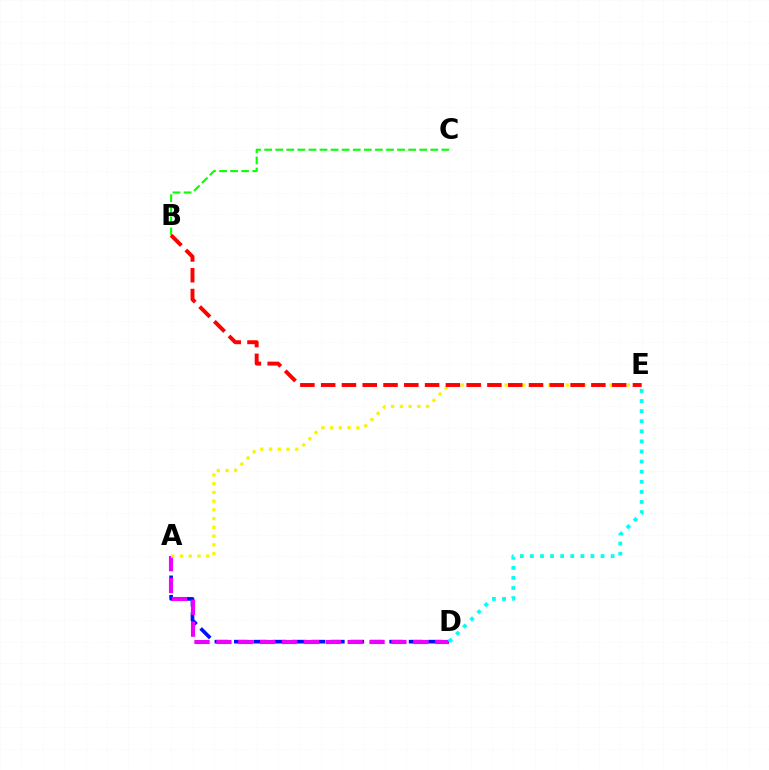{('B', 'C'): [{'color': '#08ff00', 'line_style': 'dashed', 'thickness': 1.5}], ('A', 'D'): [{'color': '#0010ff', 'line_style': 'dashed', 'thickness': 2.64}, {'color': '#ee00ff', 'line_style': 'dashed', 'thickness': 2.97}], ('A', 'E'): [{'color': '#fcf500', 'line_style': 'dotted', 'thickness': 2.37}], ('D', 'E'): [{'color': '#00fff6', 'line_style': 'dotted', 'thickness': 2.74}], ('B', 'E'): [{'color': '#ff0000', 'line_style': 'dashed', 'thickness': 2.82}]}